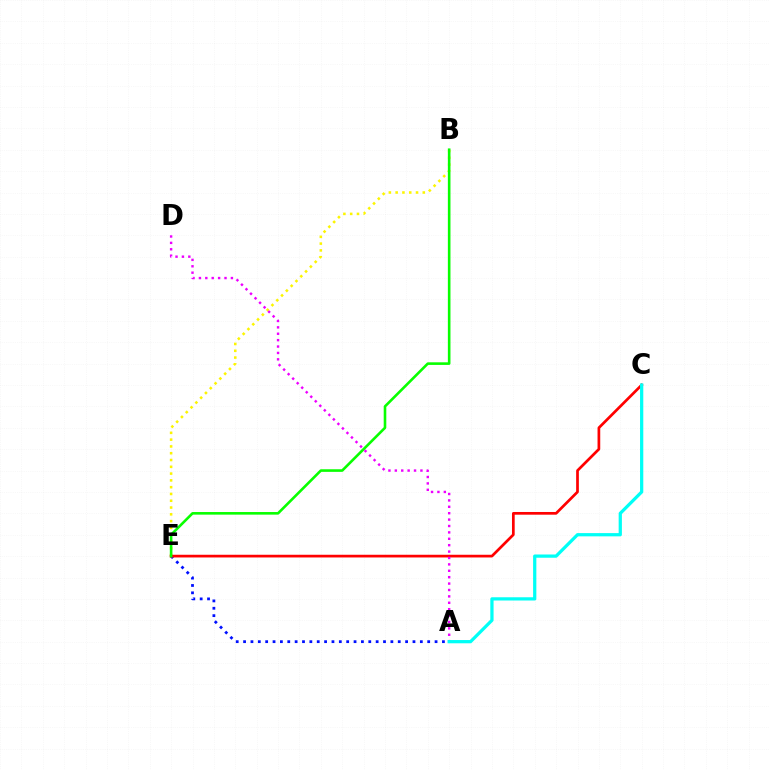{('A', 'E'): [{'color': '#0010ff', 'line_style': 'dotted', 'thickness': 2.0}], ('B', 'E'): [{'color': '#fcf500', 'line_style': 'dotted', 'thickness': 1.85}, {'color': '#08ff00', 'line_style': 'solid', 'thickness': 1.88}], ('C', 'E'): [{'color': '#ff0000', 'line_style': 'solid', 'thickness': 1.95}], ('A', 'D'): [{'color': '#ee00ff', 'line_style': 'dotted', 'thickness': 1.74}], ('A', 'C'): [{'color': '#00fff6', 'line_style': 'solid', 'thickness': 2.34}]}